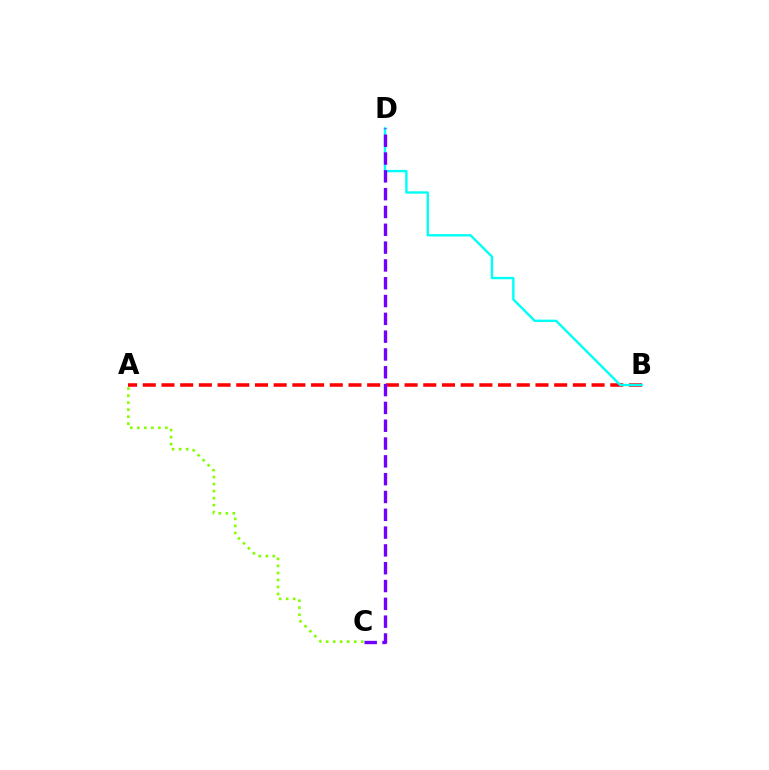{('A', 'B'): [{'color': '#ff0000', 'line_style': 'dashed', 'thickness': 2.54}], ('A', 'C'): [{'color': '#84ff00', 'line_style': 'dotted', 'thickness': 1.91}], ('B', 'D'): [{'color': '#00fff6', 'line_style': 'solid', 'thickness': 1.72}], ('C', 'D'): [{'color': '#7200ff', 'line_style': 'dashed', 'thickness': 2.42}]}